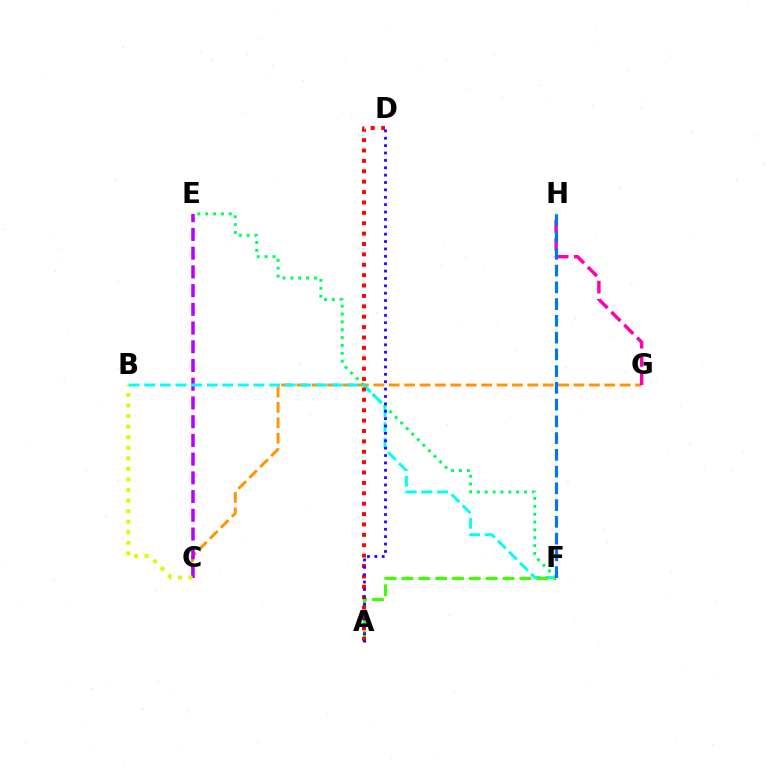{('C', 'G'): [{'color': '#ff9400', 'line_style': 'dashed', 'thickness': 2.09}], ('C', 'E'): [{'color': '#b900ff', 'line_style': 'dashed', 'thickness': 2.54}], ('E', 'F'): [{'color': '#00ff5c', 'line_style': 'dotted', 'thickness': 2.13}], ('B', 'C'): [{'color': '#d1ff00', 'line_style': 'dotted', 'thickness': 2.87}], ('B', 'F'): [{'color': '#00fff6', 'line_style': 'dashed', 'thickness': 2.12}], ('G', 'H'): [{'color': '#ff00ac', 'line_style': 'dashed', 'thickness': 2.47}], ('A', 'F'): [{'color': '#3dff00', 'line_style': 'dashed', 'thickness': 2.29}], ('A', 'D'): [{'color': '#ff0000', 'line_style': 'dotted', 'thickness': 2.82}, {'color': '#2500ff', 'line_style': 'dotted', 'thickness': 2.0}], ('F', 'H'): [{'color': '#0074ff', 'line_style': 'dashed', 'thickness': 2.28}]}